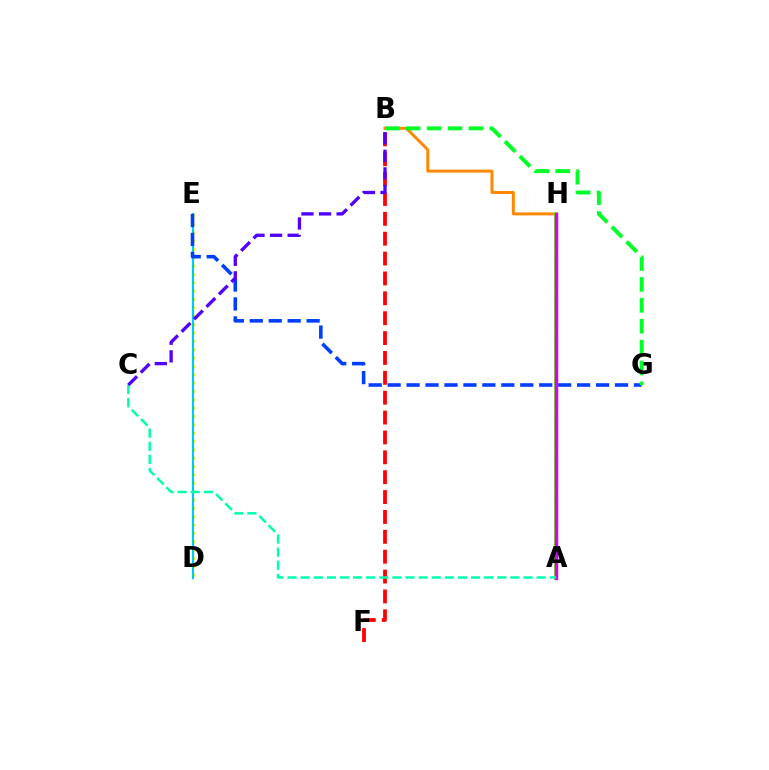{('D', 'E'): [{'color': '#eeff00', 'line_style': 'dotted', 'thickness': 2.27}, {'color': '#00c7ff', 'line_style': 'solid', 'thickness': 1.53}], ('B', 'F'): [{'color': '#ff0000', 'line_style': 'dashed', 'thickness': 2.7}], ('A', 'B'): [{'color': '#ff8800', 'line_style': 'solid', 'thickness': 2.13}], ('E', 'G'): [{'color': '#003fff', 'line_style': 'dashed', 'thickness': 2.57}], ('A', 'H'): [{'color': '#ff00a0', 'line_style': 'dashed', 'thickness': 2.73}, {'color': '#66ff00', 'line_style': 'solid', 'thickness': 2.77}, {'color': '#d600ff', 'line_style': 'solid', 'thickness': 2.49}], ('B', 'G'): [{'color': '#00ff27', 'line_style': 'dashed', 'thickness': 2.84}], ('A', 'C'): [{'color': '#00ffaf', 'line_style': 'dashed', 'thickness': 1.78}], ('B', 'C'): [{'color': '#4f00ff', 'line_style': 'dashed', 'thickness': 2.39}]}